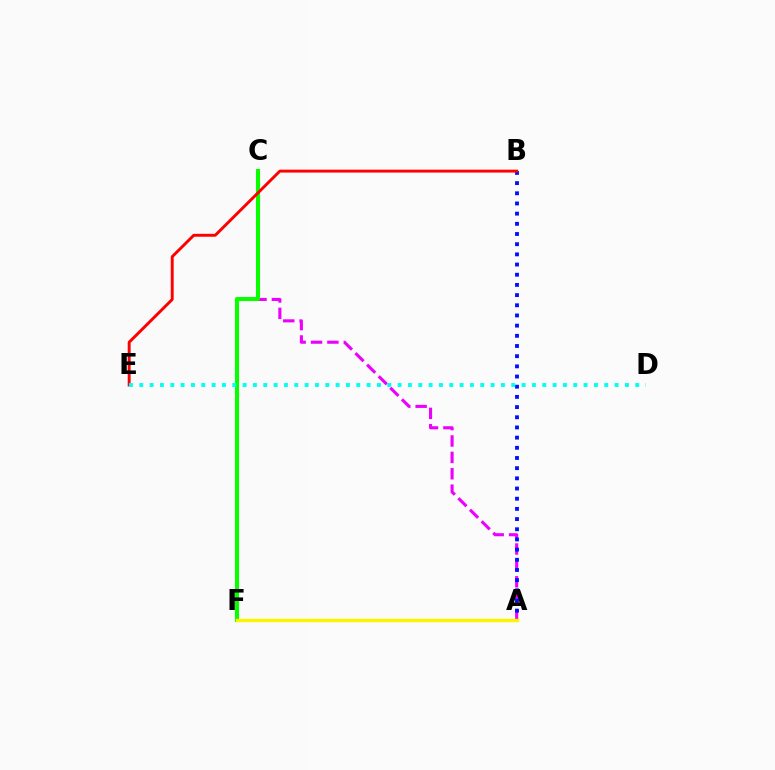{('A', 'C'): [{'color': '#ee00ff', 'line_style': 'dashed', 'thickness': 2.23}], ('A', 'B'): [{'color': '#0010ff', 'line_style': 'dotted', 'thickness': 2.77}], ('C', 'F'): [{'color': '#08ff00', 'line_style': 'solid', 'thickness': 2.93}], ('B', 'E'): [{'color': '#ff0000', 'line_style': 'solid', 'thickness': 2.1}], ('D', 'E'): [{'color': '#00fff6', 'line_style': 'dotted', 'thickness': 2.81}], ('A', 'F'): [{'color': '#fcf500', 'line_style': 'solid', 'thickness': 2.48}]}